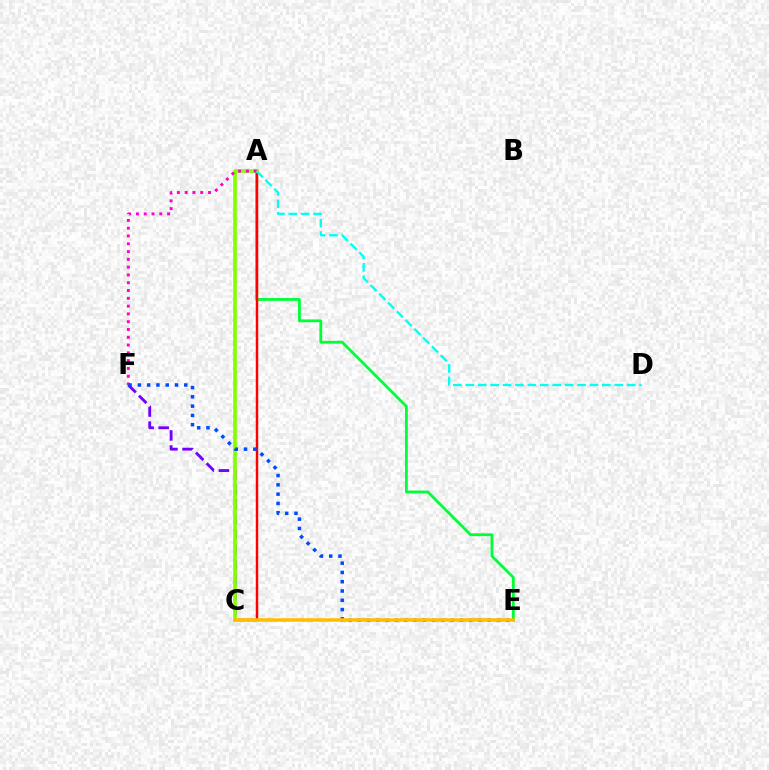{('C', 'F'): [{'color': '#7200ff', 'line_style': 'dashed', 'thickness': 2.05}], ('A', 'E'): [{'color': '#00ff39', 'line_style': 'solid', 'thickness': 2.02}], ('A', 'C'): [{'color': '#ff0000', 'line_style': 'solid', 'thickness': 1.77}, {'color': '#84ff00', 'line_style': 'solid', 'thickness': 2.61}], ('A', 'F'): [{'color': '#ff00cf', 'line_style': 'dotted', 'thickness': 2.12}], ('E', 'F'): [{'color': '#004bff', 'line_style': 'dotted', 'thickness': 2.52}], ('A', 'D'): [{'color': '#00fff6', 'line_style': 'dashed', 'thickness': 1.69}], ('C', 'E'): [{'color': '#ffbd00', 'line_style': 'solid', 'thickness': 2.55}]}